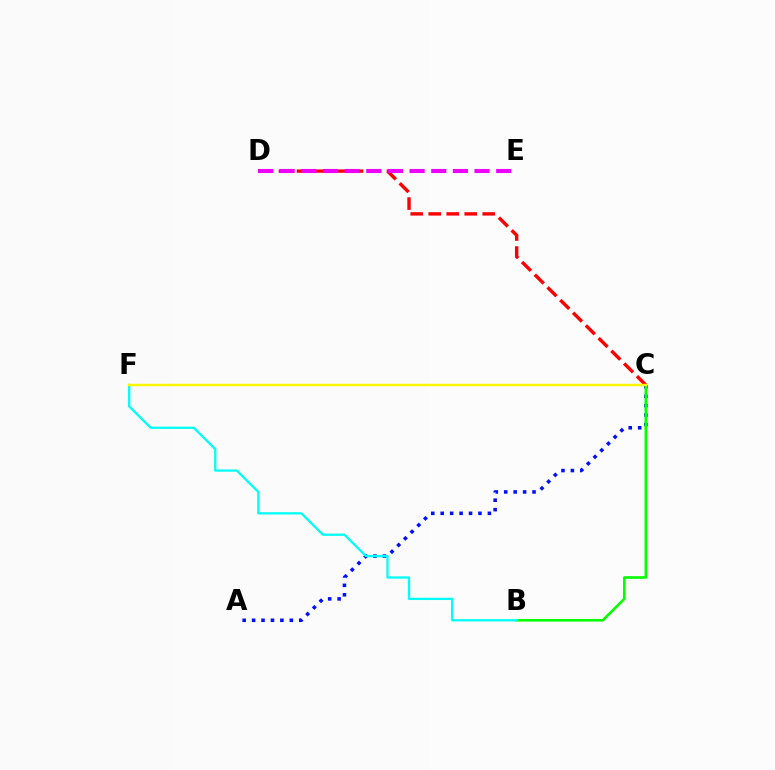{('A', 'C'): [{'color': '#0010ff', 'line_style': 'dotted', 'thickness': 2.56}], ('B', 'C'): [{'color': '#08ff00', 'line_style': 'solid', 'thickness': 1.9}], ('B', 'F'): [{'color': '#00fff6', 'line_style': 'solid', 'thickness': 1.65}], ('C', 'D'): [{'color': '#ff0000', 'line_style': 'dashed', 'thickness': 2.44}], ('C', 'F'): [{'color': '#fcf500', 'line_style': 'solid', 'thickness': 1.74}], ('D', 'E'): [{'color': '#ee00ff', 'line_style': 'dashed', 'thickness': 2.94}]}